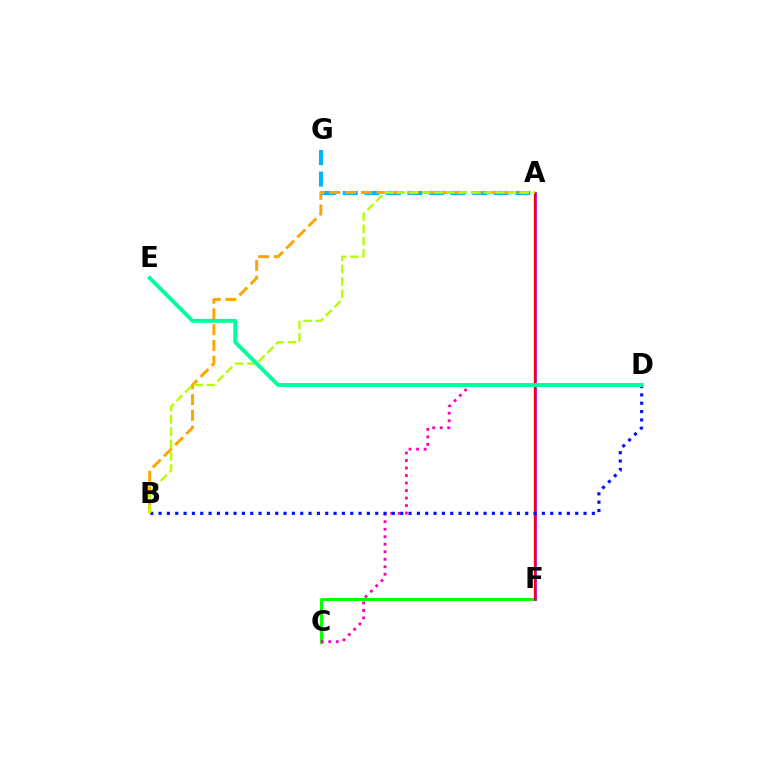{('C', 'F'): [{'color': '#08ff00', 'line_style': 'solid', 'thickness': 2.11}], ('A', 'F'): [{'color': '#9b00ff', 'line_style': 'solid', 'thickness': 1.88}, {'color': '#ff0000', 'line_style': 'solid', 'thickness': 1.68}], ('C', 'D'): [{'color': '#ff00bd', 'line_style': 'dotted', 'thickness': 2.04}], ('A', 'G'): [{'color': '#00b5ff', 'line_style': 'dashed', 'thickness': 2.93}], ('B', 'D'): [{'color': '#0010ff', 'line_style': 'dotted', 'thickness': 2.26}], ('A', 'B'): [{'color': '#ffa500', 'line_style': 'dashed', 'thickness': 2.14}, {'color': '#b3ff00', 'line_style': 'dashed', 'thickness': 1.67}], ('D', 'E'): [{'color': '#00ff9d', 'line_style': 'solid', 'thickness': 2.82}]}